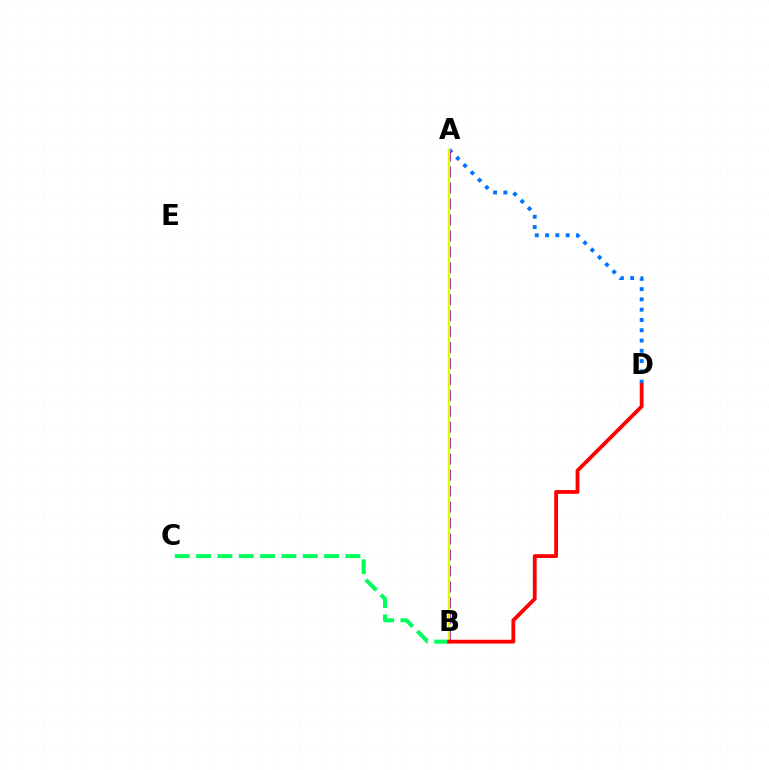{('A', 'D'): [{'color': '#0074ff', 'line_style': 'dotted', 'thickness': 2.79}], ('B', 'C'): [{'color': '#00ff5c', 'line_style': 'dashed', 'thickness': 2.9}], ('A', 'B'): [{'color': '#b900ff', 'line_style': 'dashed', 'thickness': 2.17}, {'color': '#d1ff00', 'line_style': 'solid', 'thickness': 1.74}], ('B', 'D'): [{'color': '#ff0000', 'line_style': 'solid', 'thickness': 2.74}]}